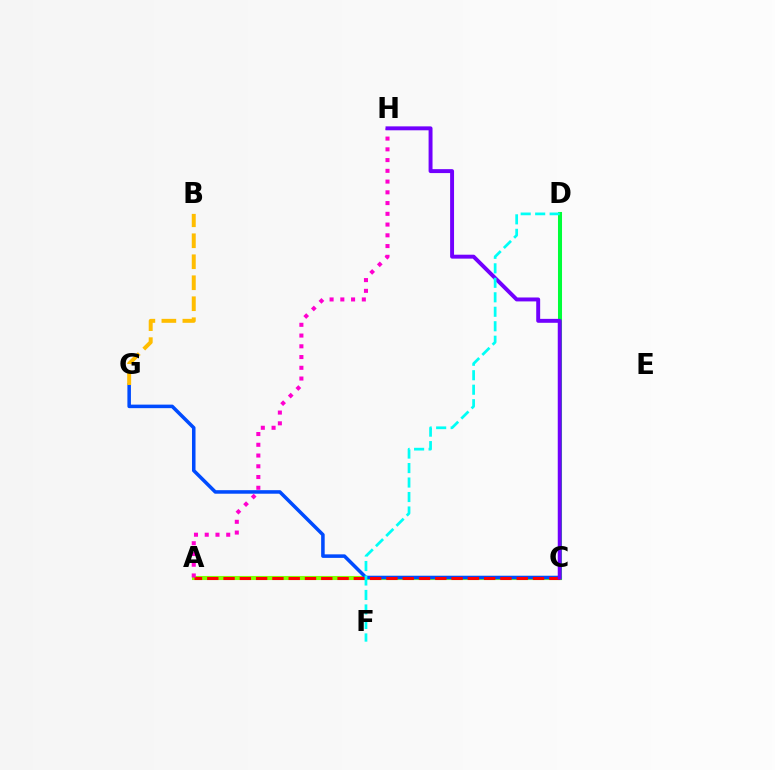{('A', 'C'): [{'color': '#84ff00', 'line_style': 'solid', 'thickness': 2.94}, {'color': '#ff0000', 'line_style': 'dashed', 'thickness': 2.21}], ('C', 'G'): [{'color': '#004bff', 'line_style': 'solid', 'thickness': 2.55}], ('C', 'D'): [{'color': '#00ff39', 'line_style': 'solid', 'thickness': 2.91}], ('A', 'H'): [{'color': '#ff00cf', 'line_style': 'dotted', 'thickness': 2.92}], ('C', 'H'): [{'color': '#7200ff', 'line_style': 'solid', 'thickness': 2.83}], ('D', 'F'): [{'color': '#00fff6', 'line_style': 'dashed', 'thickness': 1.97}], ('B', 'G'): [{'color': '#ffbd00', 'line_style': 'dashed', 'thickness': 2.85}]}